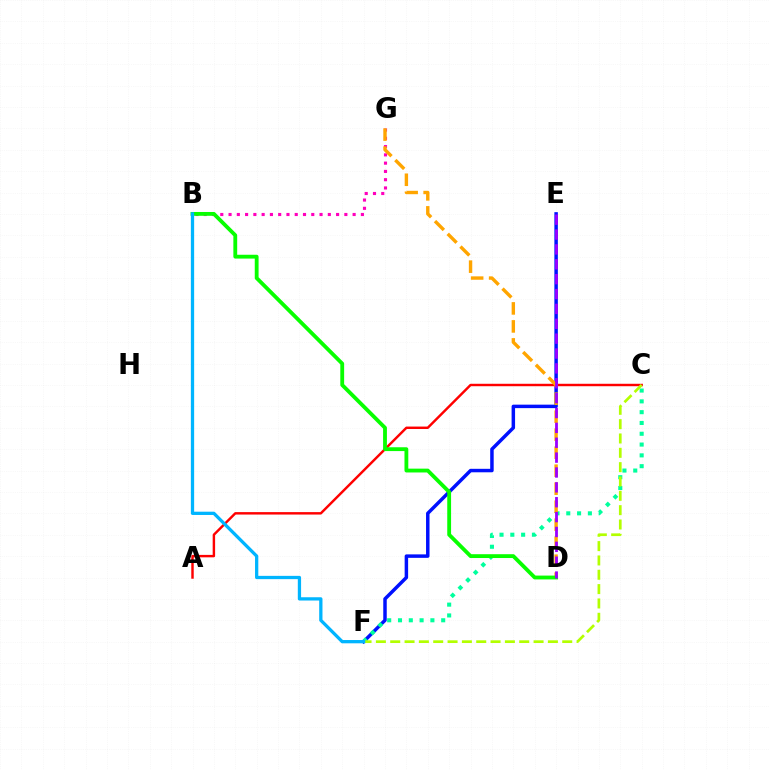{('E', 'F'): [{'color': '#0010ff', 'line_style': 'solid', 'thickness': 2.5}], ('B', 'G'): [{'color': '#ff00bd', 'line_style': 'dotted', 'thickness': 2.25}], ('A', 'C'): [{'color': '#ff0000', 'line_style': 'solid', 'thickness': 1.75}], ('C', 'F'): [{'color': '#00ff9d', 'line_style': 'dotted', 'thickness': 2.93}, {'color': '#b3ff00', 'line_style': 'dashed', 'thickness': 1.95}], ('D', 'G'): [{'color': '#ffa500', 'line_style': 'dashed', 'thickness': 2.45}], ('B', 'D'): [{'color': '#08ff00', 'line_style': 'solid', 'thickness': 2.76}], ('B', 'F'): [{'color': '#00b5ff', 'line_style': 'solid', 'thickness': 2.36}], ('D', 'E'): [{'color': '#9b00ff', 'line_style': 'dashed', 'thickness': 2.02}]}